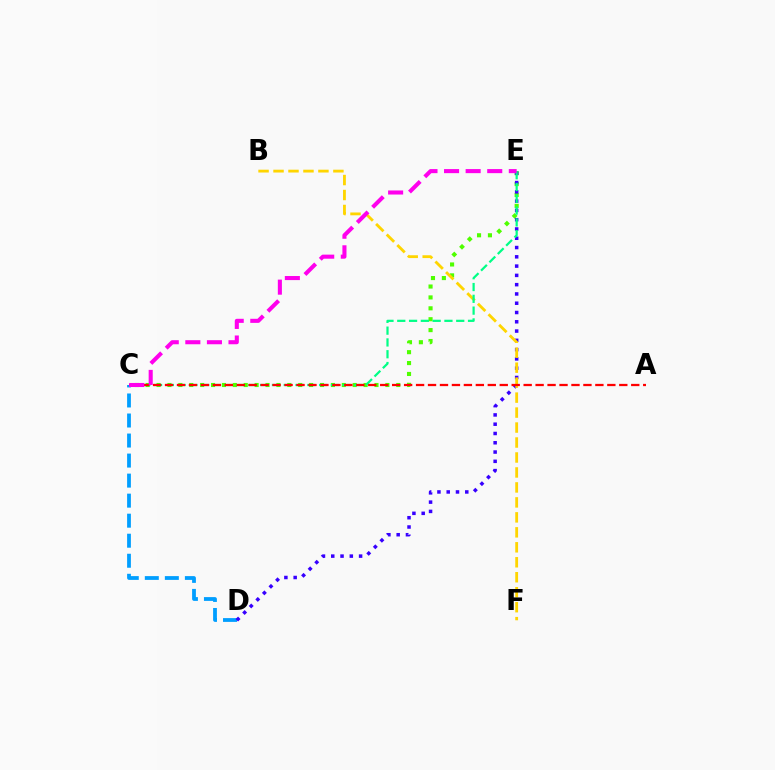{('C', 'D'): [{'color': '#009eff', 'line_style': 'dashed', 'thickness': 2.72}], ('C', 'E'): [{'color': '#4fff00', 'line_style': 'dotted', 'thickness': 2.96}, {'color': '#00ff86', 'line_style': 'dashed', 'thickness': 1.6}, {'color': '#ff00ed', 'line_style': 'dashed', 'thickness': 2.93}], ('D', 'E'): [{'color': '#3700ff', 'line_style': 'dotted', 'thickness': 2.52}], ('B', 'F'): [{'color': '#ffd500', 'line_style': 'dashed', 'thickness': 2.03}], ('A', 'C'): [{'color': '#ff0000', 'line_style': 'dashed', 'thickness': 1.62}]}